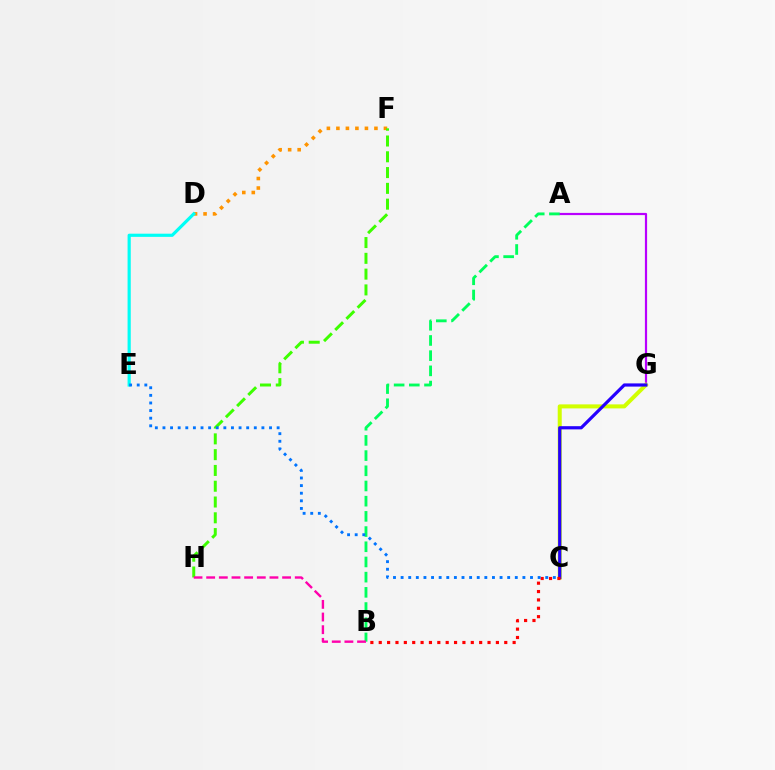{('A', 'G'): [{'color': '#b900ff', 'line_style': 'solid', 'thickness': 1.58}], ('D', 'F'): [{'color': '#ff9400', 'line_style': 'dotted', 'thickness': 2.58}], ('C', 'G'): [{'color': '#d1ff00', 'line_style': 'solid', 'thickness': 2.9}, {'color': '#2500ff', 'line_style': 'solid', 'thickness': 2.3}], ('F', 'H'): [{'color': '#3dff00', 'line_style': 'dashed', 'thickness': 2.14}], ('A', 'B'): [{'color': '#00ff5c', 'line_style': 'dashed', 'thickness': 2.06}], ('B', 'C'): [{'color': '#ff0000', 'line_style': 'dotted', 'thickness': 2.27}], ('D', 'E'): [{'color': '#00fff6', 'line_style': 'solid', 'thickness': 2.29}], ('C', 'E'): [{'color': '#0074ff', 'line_style': 'dotted', 'thickness': 2.07}], ('B', 'H'): [{'color': '#ff00ac', 'line_style': 'dashed', 'thickness': 1.72}]}